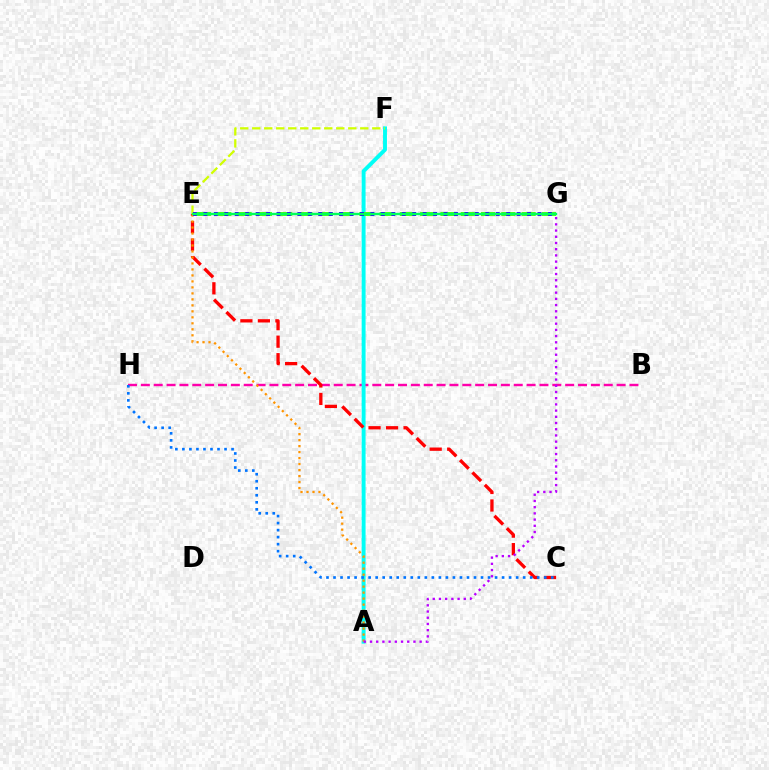{('B', 'H'): [{'color': '#ff00ac', 'line_style': 'dashed', 'thickness': 1.75}], ('A', 'F'): [{'color': '#00fff6', 'line_style': 'solid', 'thickness': 2.81}], ('C', 'E'): [{'color': '#ff0000', 'line_style': 'dashed', 'thickness': 2.38}], ('A', 'E'): [{'color': '#ff9400', 'line_style': 'dotted', 'thickness': 1.63}], ('C', 'H'): [{'color': '#0074ff', 'line_style': 'dotted', 'thickness': 1.91}], ('E', 'F'): [{'color': '#d1ff00', 'line_style': 'dashed', 'thickness': 1.63}], ('A', 'G'): [{'color': '#b900ff', 'line_style': 'dotted', 'thickness': 1.69}], ('E', 'G'): [{'color': '#3dff00', 'line_style': 'dashed', 'thickness': 2.76}, {'color': '#2500ff', 'line_style': 'dotted', 'thickness': 2.84}, {'color': '#00ff5c', 'line_style': 'solid', 'thickness': 1.7}]}